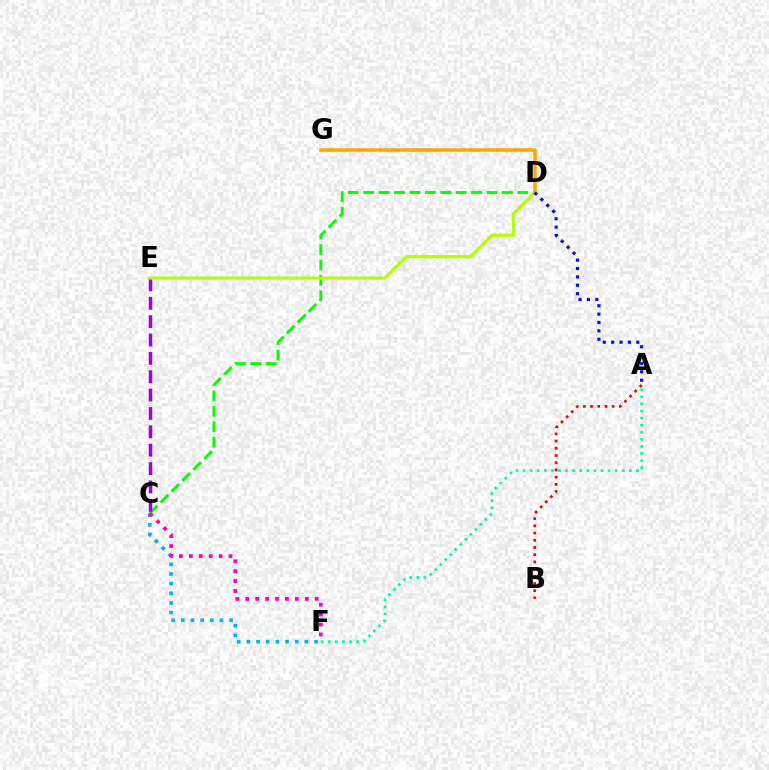{('C', 'D'): [{'color': '#08ff00', 'line_style': 'dashed', 'thickness': 2.09}], ('A', 'F'): [{'color': '#00ff9d', 'line_style': 'dotted', 'thickness': 1.93}], ('C', 'E'): [{'color': '#9b00ff', 'line_style': 'dashed', 'thickness': 2.49}], ('C', 'F'): [{'color': '#00b5ff', 'line_style': 'dotted', 'thickness': 2.63}, {'color': '#ff00bd', 'line_style': 'dotted', 'thickness': 2.7}], ('D', 'E'): [{'color': '#b3ff00', 'line_style': 'solid', 'thickness': 2.21}], ('D', 'G'): [{'color': '#ffa500', 'line_style': 'solid', 'thickness': 2.53}], ('A', 'D'): [{'color': '#0010ff', 'line_style': 'dotted', 'thickness': 2.28}], ('A', 'B'): [{'color': '#ff0000', 'line_style': 'dotted', 'thickness': 1.96}]}